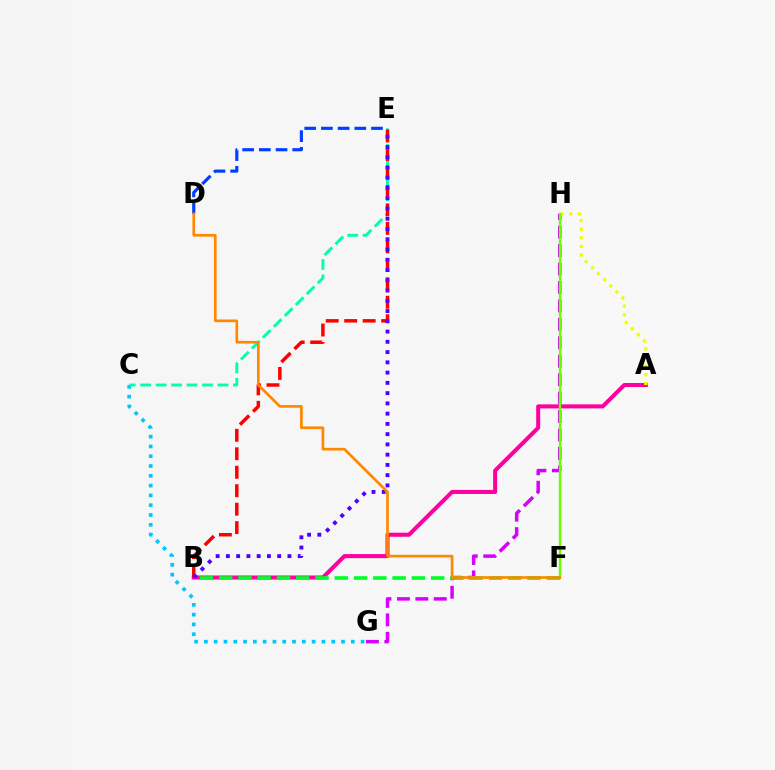{('A', 'B'): [{'color': '#ff00a0', 'line_style': 'solid', 'thickness': 2.92}], ('C', 'G'): [{'color': '#00c7ff', 'line_style': 'dotted', 'thickness': 2.66}], ('C', 'E'): [{'color': '#00ffaf', 'line_style': 'dashed', 'thickness': 2.1}], ('G', 'H'): [{'color': '#d600ff', 'line_style': 'dashed', 'thickness': 2.51}], ('B', 'E'): [{'color': '#ff0000', 'line_style': 'dashed', 'thickness': 2.51}, {'color': '#4f00ff', 'line_style': 'dotted', 'thickness': 2.79}], ('A', 'H'): [{'color': '#eeff00', 'line_style': 'dotted', 'thickness': 2.34}], ('F', 'H'): [{'color': '#66ff00', 'line_style': 'solid', 'thickness': 1.71}], ('D', 'E'): [{'color': '#003fff', 'line_style': 'dashed', 'thickness': 2.27}], ('B', 'F'): [{'color': '#00ff27', 'line_style': 'dashed', 'thickness': 2.62}], ('D', 'F'): [{'color': '#ff8800', 'line_style': 'solid', 'thickness': 1.93}]}